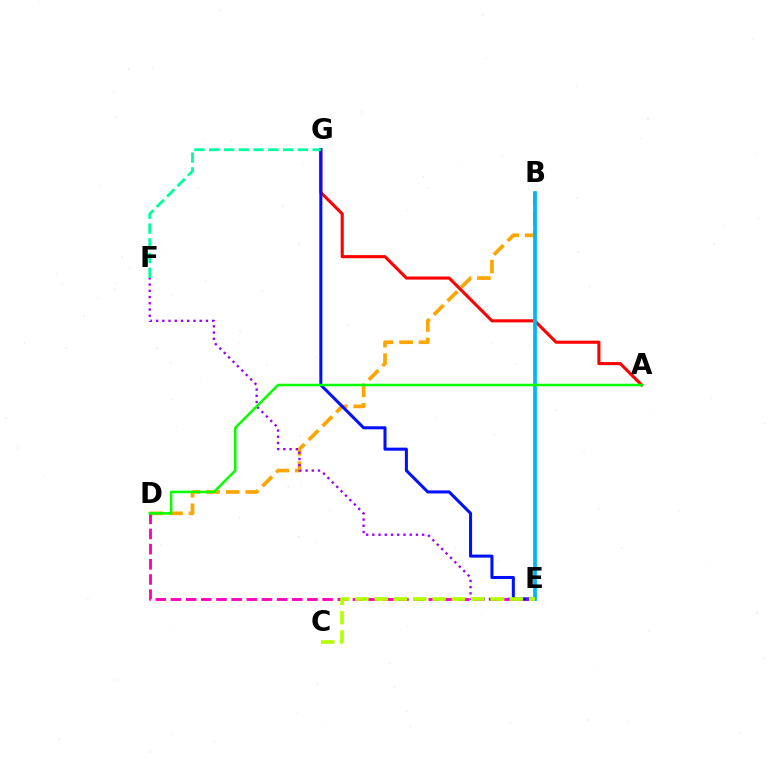{('B', 'D'): [{'color': '#ffa500', 'line_style': 'dashed', 'thickness': 2.65}], ('D', 'E'): [{'color': '#ff00bd', 'line_style': 'dashed', 'thickness': 2.06}], ('A', 'G'): [{'color': '#ff0000', 'line_style': 'solid', 'thickness': 2.23}], ('E', 'G'): [{'color': '#0010ff', 'line_style': 'solid', 'thickness': 2.19}], ('F', 'G'): [{'color': '#00ff9d', 'line_style': 'dashed', 'thickness': 2.01}], ('E', 'F'): [{'color': '#9b00ff', 'line_style': 'dotted', 'thickness': 1.69}], ('B', 'E'): [{'color': '#00b5ff', 'line_style': 'solid', 'thickness': 2.68}], ('C', 'E'): [{'color': '#b3ff00', 'line_style': 'dashed', 'thickness': 2.62}], ('A', 'D'): [{'color': '#08ff00', 'line_style': 'solid', 'thickness': 1.82}]}